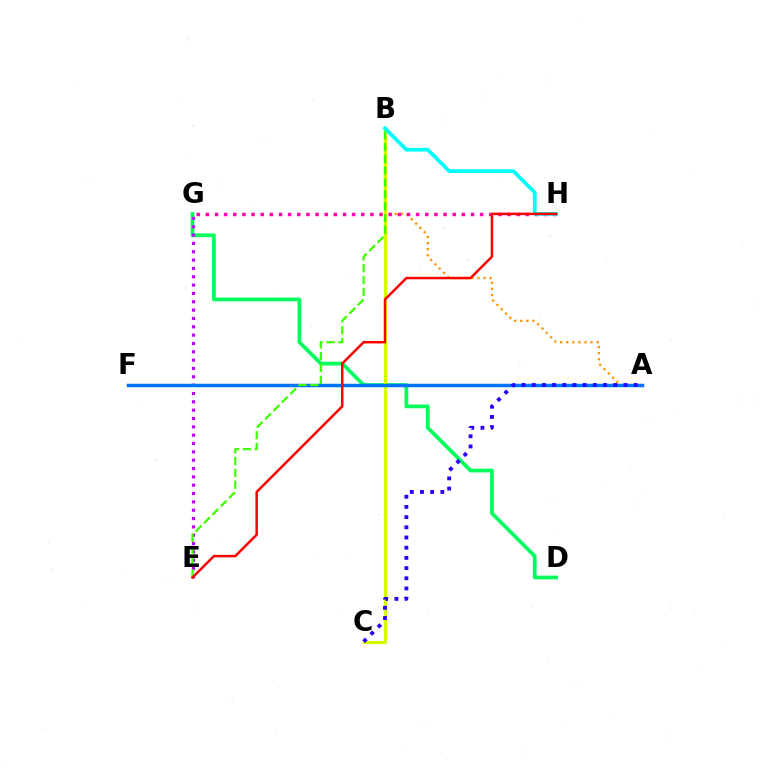{('A', 'B'): [{'color': '#ff9400', 'line_style': 'dotted', 'thickness': 1.65}], ('D', 'G'): [{'color': '#00ff5c', 'line_style': 'solid', 'thickness': 2.69}], ('E', 'G'): [{'color': '#b900ff', 'line_style': 'dotted', 'thickness': 2.27}], ('B', 'C'): [{'color': '#d1ff00', 'line_style': 'solid', 'thickness': 2.25}], ('G', 'H'): [{'color': '#ff00ac', 'line_style': 'dotted', 'thickness': 2.48}], ('A', 'F'): [{'color': '#0074ff', 'line_style': 'solid', 'thickness': 2.51}], ('B', 'H'): [{'color': '#00fff6', 'line_style': 'solid', 'thickness': 2.68}], ('B', 'E'): [{'color': '#3dff00', 'line_style': 'dashed', 'thickness': 1.61}], ('A', 'C'): [{'color': '#2500ff', 'line_style': 'dotted', 'thickness': 2.77}], ('E', 'H'): [{'color': '#ff0000', 'line_style': 'solid', 'thickness': 1.79}]}